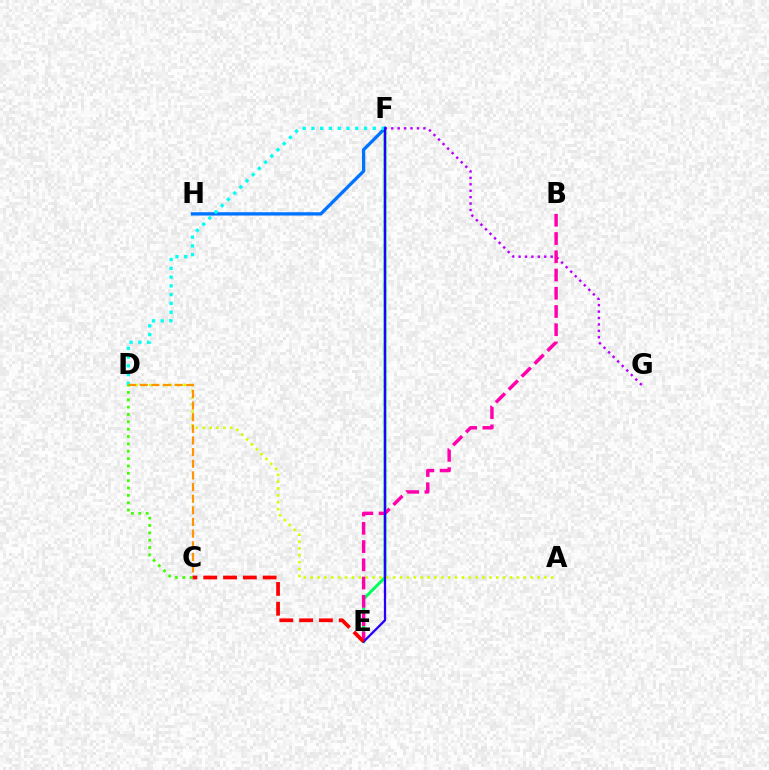{('E', 'F'): [{'color': '#00ff5c', 'line_style': 'solid', 'thickness': 2.17}, {'color': '#2500ff', 'line_style': 'solid', 'thickness': 1.63}], ('F', 'H'): [{'color': '#0074ff', 'line_style': 'solid', 'thickness': 2.39}], ('F', 'G'): [{'color': '#b900ff', 'line_style': 'dotted', 'thickness': 1.74}], ('D', 'F'): [{'color': '#00fff6', 'line_style': 'dotted', 'thickness': 2.38}], ('A', 'D'): [{'color': '#d1ff00', 'line_style': 'dotted', 'thickness': 1.87}], ('B', 'E'): [{'color': '#ff00ac', 'line_style': 'dashed', 'thickness': 2.48}], ('C', 'D'): [{'color': '#ff9400', 'line_style': 'dashed', 'thickness': 1.58}, {'color': '#3dff00', 'line_style': 'dotted', 'thickness': 2.0}], ('C', 'E'): [{'color': '#ff0000', 'line_style': 'dashed', 'thickness': 2.69}]}